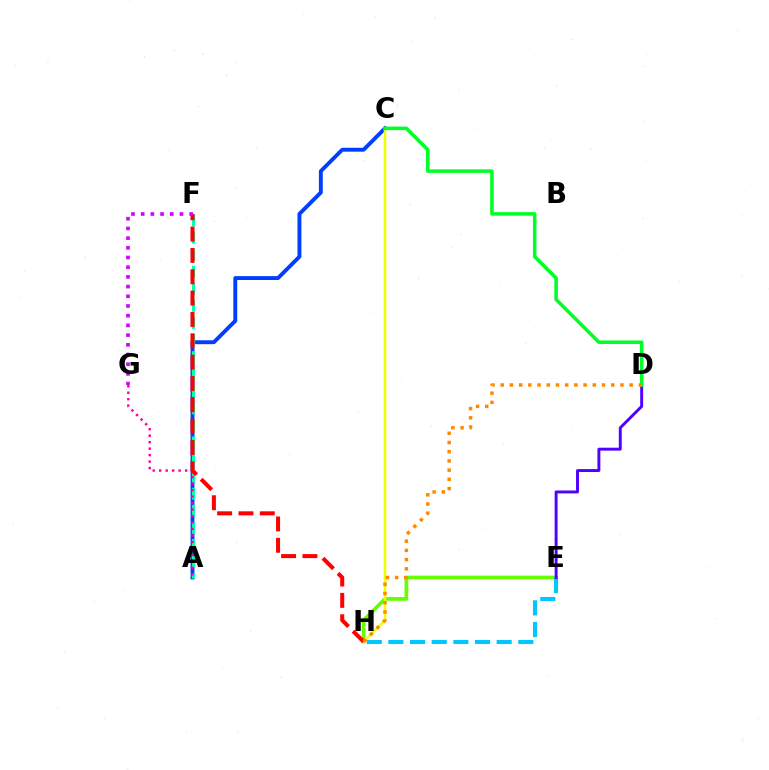{('A', 'C'): [{'color': '#003fff', 'line_style': 'solid', 'thickness': 2.81}], ('A', 'F'): [{'color': '#00ffaf', 'line_style': 'dashed', 'thickness': 2.32}], ('A', 'G'): [{'color': '#ff00a0', 'line_style': 'dotted', 'thickness': 1.76}], ('E', 'H'): [{'color': '#66ff00', 'line_style': 'solid', 'thickness': 2.68}, {'color': '#00c7ff', 'line_style': 'dashed', 'thickness': 2.94}], ('C', 'H'): [{'color': '#eeff00', 'line_style': 'solid', 'thickness': 1.83}], ('F', 'H'): [{'color': '#ff0000', 'line_style': 'dashed', 'thickness': 2.9}], ('D', 'E'): [{'color': '#4f00ff', 'line_style': 'solid', 'thickness': 2.1}], ('F', 'G'): [{'color': '#d600ff', 'line_style': 'dotted', 'thickness': 2.64}], ('C', 'D'): [{'color': '#00ff27', 'line_style': 'solid', 'thickness': 2.53}], ('D', 'H'): [{'color': '#ff8800', 'line_style': 'dotted', 'thickness': 2.5}]}